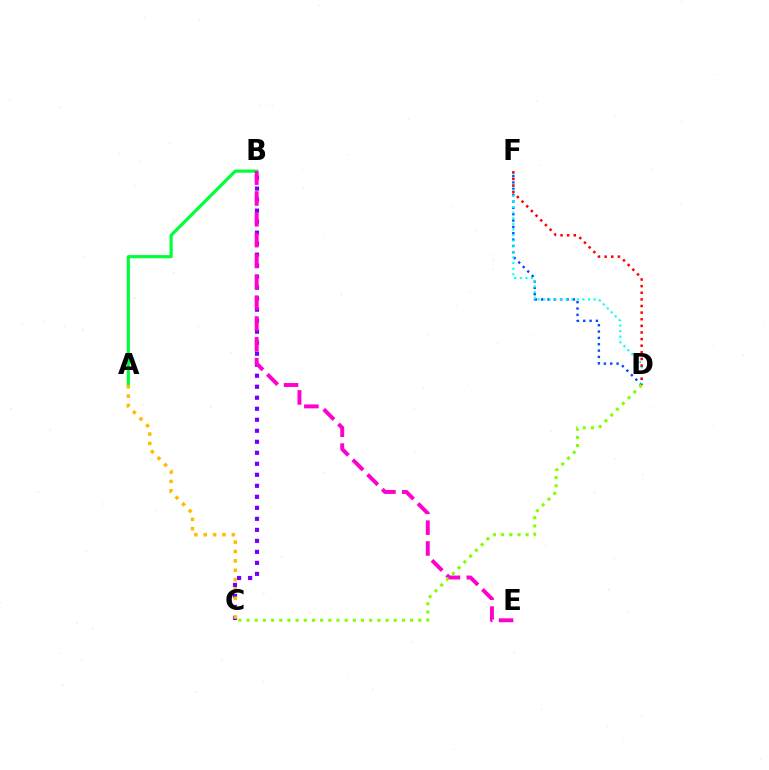{('B', 'C'): [{'color': '#7200ff', 'line_style': 'dotted', 'thickness': 2.99}], ('A', 'B'): [{'color': '#00ff39', 'line_style': 'solid', 'thickness': 2.26}], ('D', 'F'): [{'color': '#004bff', 'line_style': 'dotted', 'thickness': 1.72}, {'color': '#00fff6', 'line_style': 'dotted', 'thickness': 1.52}, {'color': '#ff0000', 'line_style': 'dotted', 'thickness': 1.8}], ('B', 'E'): [{'color': '#ff00cf', 'line_style': 'dashed', 'thickness': 2.83}], ('A', 'C'): [{'color': '#ffbd00', 'line_style': 'dotted', 'thickness': 2.54}], ('C', 'D'): [{'color': '#84ff00', 'line_style': 'dotted', 'thickness': 2.22}]}